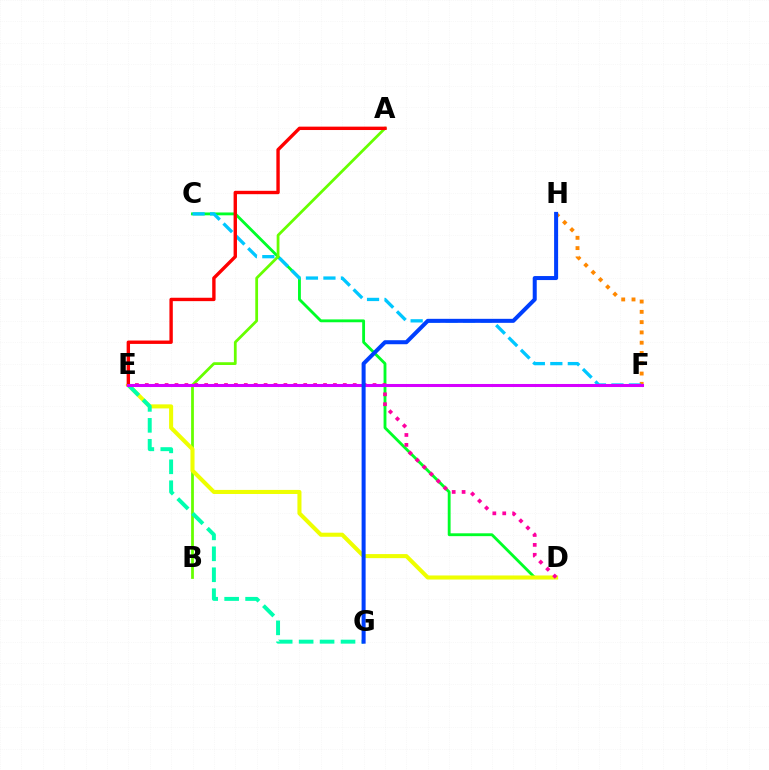{('C', 'D'): [{'color': '#00ff27', 'line_style': 'solid', 'thickness': 2.05}], ('F', 'H'): [{'color': '#ff8800', 'line_style': 'dotted', 'thickness': 2.79}], ('A', 'B'): [{'color': '#66ff00', 'line_style': 'solid', 'thickness': 1.99}], ('C', 'F'): [{'color': '#00c7ff', 'line_style': 'dashed', 'thickness': 2.38}], ('D', 'E'): [{'color': '#eeff00', 'line_style': 'solid', 'thickness': 2.92}, {'color': '#ff00a0', 'line_style': 'dotted', 'thickness': 2.69}], ('E', 'G'): [{'color': '#00ffaf', 'line_style': 'dashed', 'thickness': 2.85}], ('E', 'F'): [{'color': '#4f00ff', 'line_style': 'solid', 'thickness': 1.81}, {'color': '#d600ff', 'line_style': 'solid', 'thickness': 2.19}], ('A', 'E'): [{'color': '#ff0000', 'line_style': 'solid', 'thickness': 2.44}], ('G', 'H'): [{'color': '#003fff', 'line_style': 'solid', 'thickness': 2.89}]}